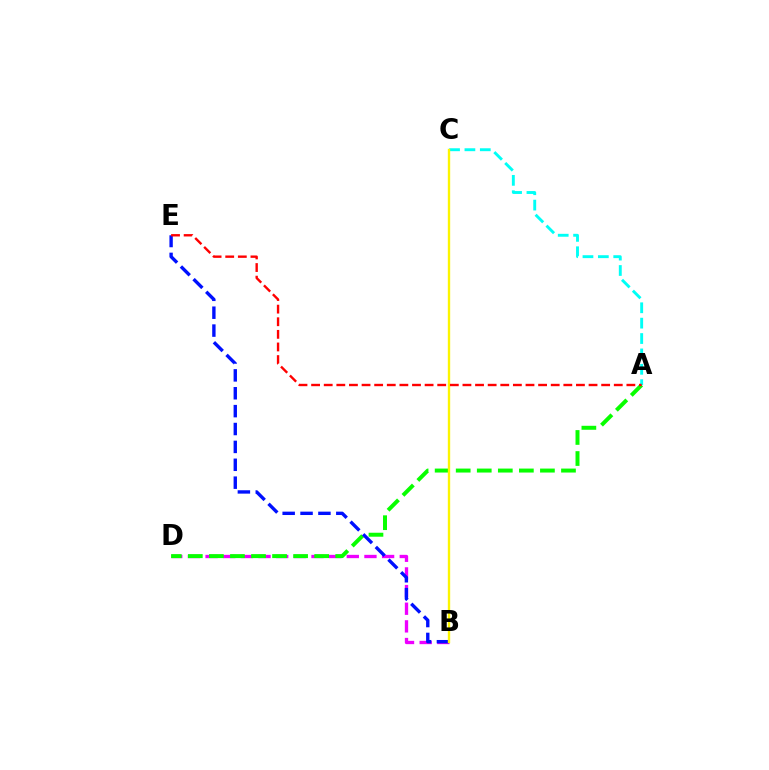{('B', 'D'): [{'color': '#ee00ff', 'line_style': 'dashed', 'thickness': 2.4}], ('A', 'C'): [{'color': '#00fff6', 'line_style': 'dashed', 'thickness': 2.09}], ('A', 'D'): [{'color': '#08ff00', 'line_style': 'dashed', 'thickness': 2.86}], ('B', 'E'): [{'color': '#0010ff', 'line_style': 'dashed', 'thickness': 2.43}], ('B', 'C'): [{'color': '#fcf500', 'line_style': 'solid', 'thickness': 1.7}], ('A', 'E'): [{'color': '#ff0000', 'line_style': 'dashed', 'thickness': 1.71}]}